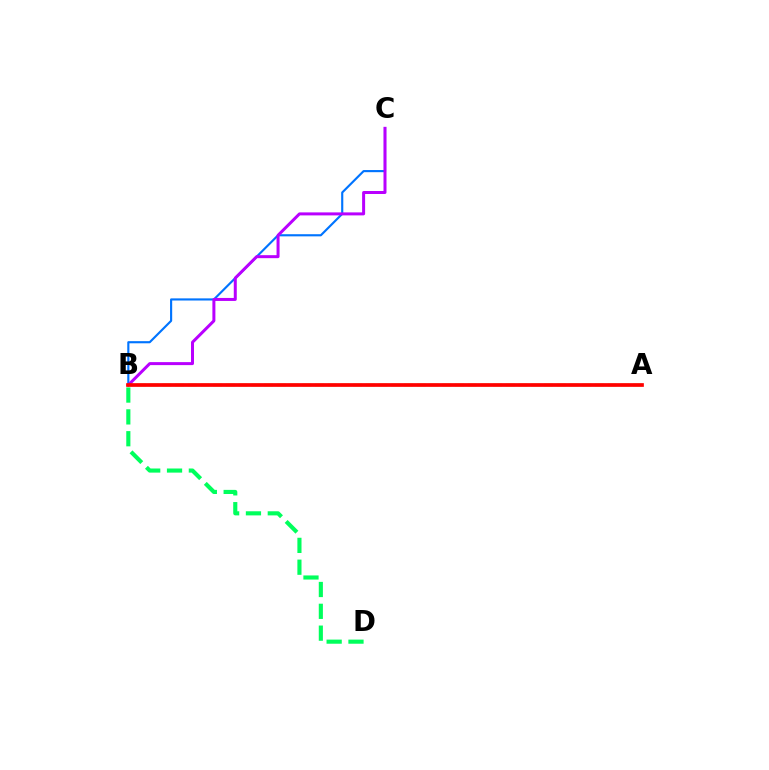{('B', 'C'): [{'color': '#0074ff', 'line_style': 'solid', 'thickness': 1.54}, {'color': '#b900ff', 'line_style': 'solid', 'thickness': 2.16}], ('B', 'D'): [{'color': '#00ff5c', 'line_style': 'dashed', 'thickness': 2.97}], ('A', 'B'): [{'color': '#d1ff00', 'line_style': 'dashed', 'thickness': 1.73}, {'color': '#ff0000', 'line_style': 'solid', 'thickness': 2.66}]}